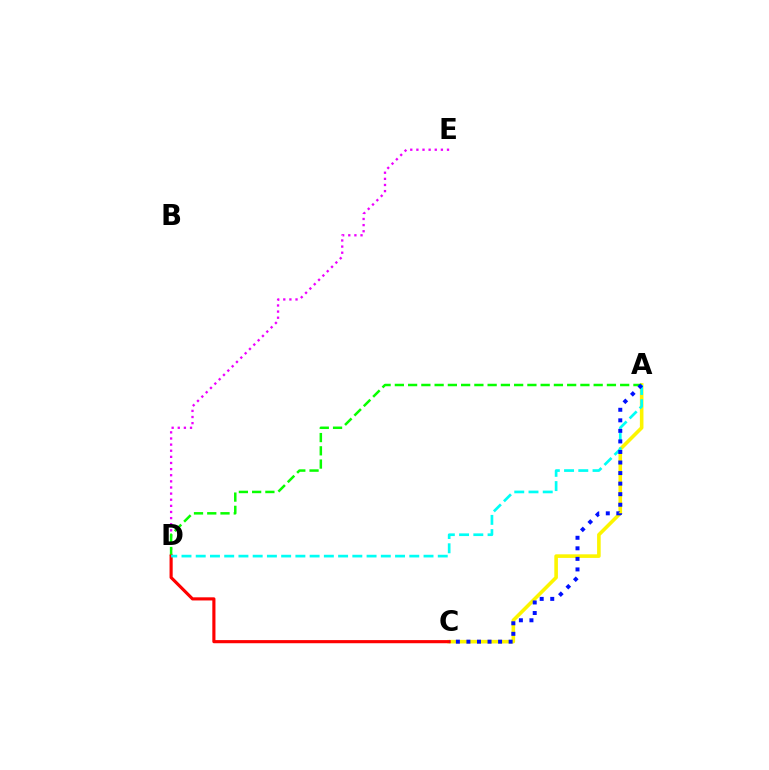{('D', 'E'): [{'color': '#ee00ff', 'line_style': 'dotted', 'thickness': 1.66}], ('A', 'C'): [{'color': '#fcf500', 'line_style': 'solid', 'thickness': 2.59}, {'color': '#0010ff', 'line_style': 'dotted', 'thickness': 2.87}], ('A', 'D'): [{'color': '#08ff00', 'line_style': 'dashed', 'thickness': 1.8}, {'color': '#00fff6', 'line_style': 'dashed', 'thickness': 1.93}], ('C', 'D'): [{'color': '#ff0000', 'line_style': 'solid', 'thickness': 2.26}]}